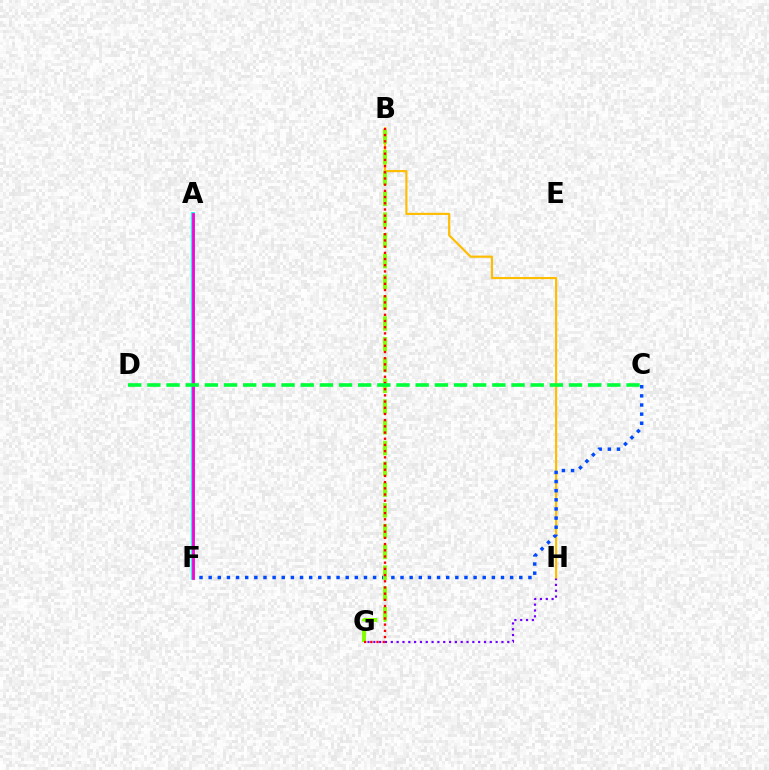{('G', 'H'): [{'color': '#7200ff', 'line_style': 'dotted', 'thickness': 1.58}], ('B', 'H'): [{'color': '#ffbd00', 'line_style': 'solid', 'thickness': 1.55}], ('C', 'F'): [{'color': '#004bff', 'line_style': 'dotted', 'thickness': 2.48}], ('B', 'G'): [{'color': '#84ff00', 'line_style': 'dashed', 'thickness': 2.82}, {'color': '#ff0000', 'line_style': 'dotted', 'thickness': 1.68}], ('A', 'F'): [{'color': '#00fff6', 'line_style': 'solid', 'thickness': 2.8}, {'color': '#ff00cf', 'line_style': 'solid', 'thickness': 1.97}], ('C', 'D'): [{'color': '#00ff39', 'line_style': 'dashed', 'thickness': 2.6}]}